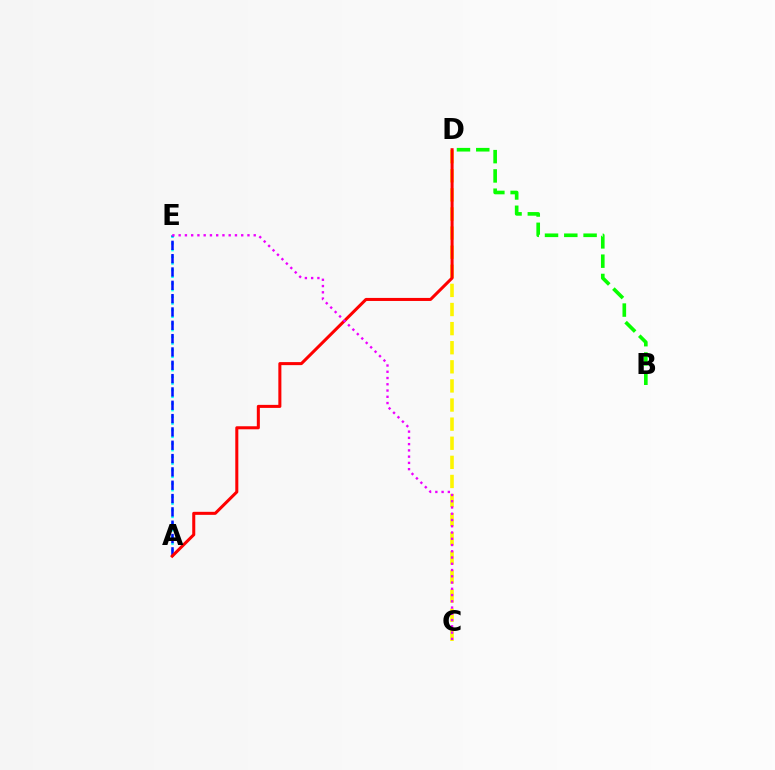{('C', 'D'): [{'color': '#fcf500', 'line_style': 'dashed', 'thickness': 2.6}], ('A', 'E'): [{'color': '#00fff6', 'line_style': 'dotted', 'thickness': 1.81}, {'color': '#0010ff', 'line_style': 'dashed', 'thickness': 1.81}], ('A', 'D'): [{'color': '#ff0000', 'line_style': 'solid', 'thickness': 2.19}], ('B', 'D'): [{'color': '#08ff00', 'line_style': 'dashed', 'thickness': 2.62}], ('C', 'E'): [{'color': '#ee00ff', 'line_style': 'dotted', 'thickness': 1.7}]}